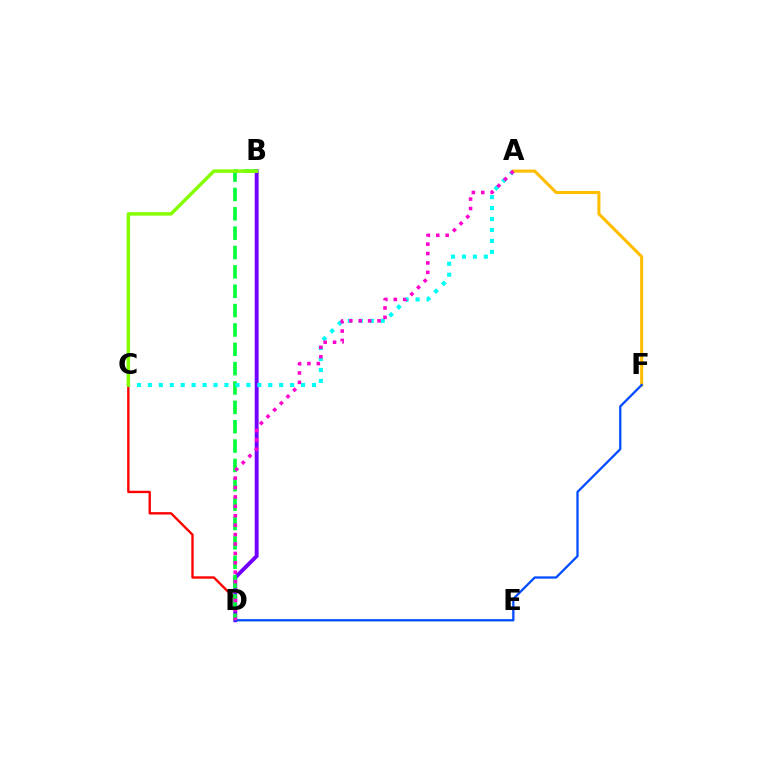{('C', 'D'): [{'color': '#ff0000', 'line_style': 'solid', 'thickness': 1.7}], ('B', 'D'): [{'color': '#7200ff', 'line_style': 'solid', 'thickness': 2.81}, {'color': '#00ff39', 'line_style': 'dashed', 'thickness': 2.63}], ('A', 'C'): [{'color': '#00fff6', 'line_style': 'dotted', 'thickness': 2.97}], ('A', 'F'): [{'color': '#ffbd00', 'line_style': 'solid', 'thickness': 2.21}], ('D', 'F'): [{'color': '#004bff', 'line_style': 'solid', 'thickness': 1.63}], ('A', 'D'): [{'color': '#ff00cf', 'line_style': 'dotted', 'thickness': 2.56}], ('B', 'C'): [{'color': '#84ff00', 'line_style': 'solid', 'thickness': 2.48}]}